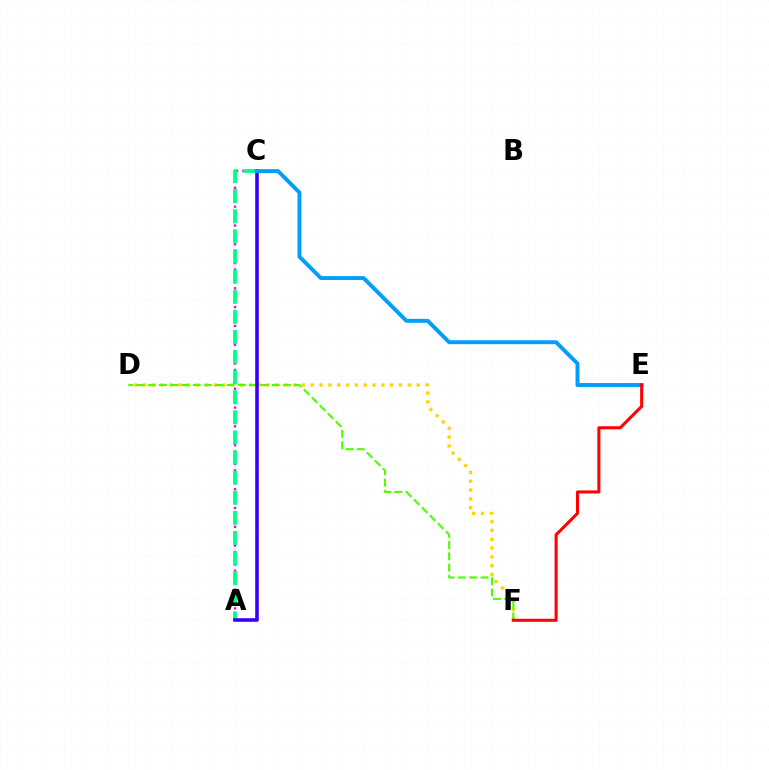{('D', 'F'): [{'color': '#ffd500', 'line_style': 'dotted', 'thickness': 2.4}, {'color': '#4fff00', 'line_style': 'dashed', 'thickness': 1.53}], ('A', 'C'): [{'color': '#ff00ed', 'line_style': 'dotted', 'thickness': 1.71}, {'color': '#00ff86', 'line_style': 'dashed', 'thickness': 2.73}, {'color': '#3700ff', 'line_style': 'solid', 'thickness': 2.58}], ('C', 'E'): [{'color': '#009eff', 'line_style': 'solid', 'thickness': 2.83}], ('E', 'F'): [{'color': '#ff0000', 'line_style': 'solid', 'thickness': 2.2}]}